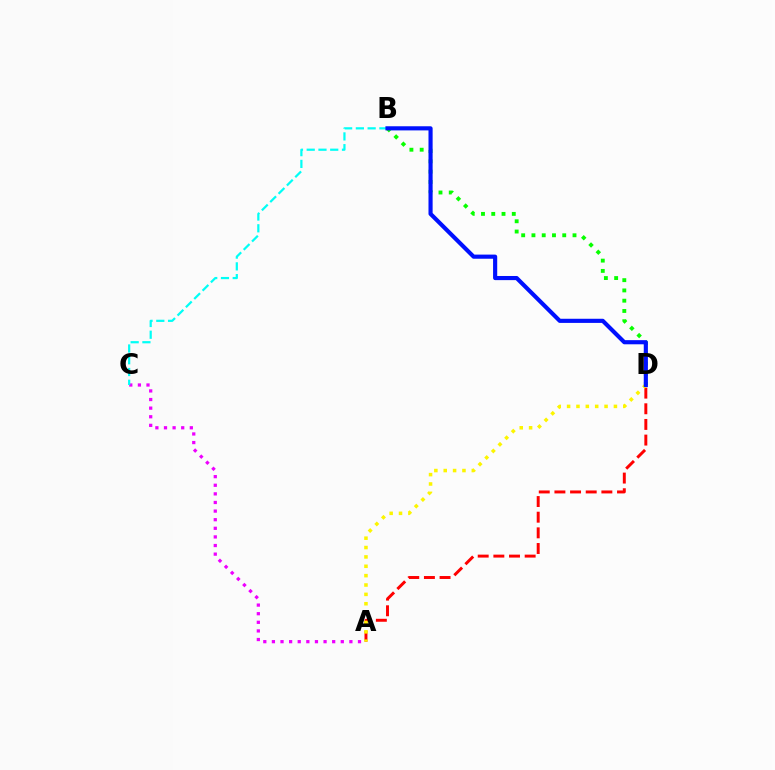{('B', 'D'): [{'color': '#08ff00', 'line_style': 'dotted', 'thickness': 2.79}, {'color': '#0010ff', 'line_style': 'solid', 'thickness': 2.98}], ('A', 'C'): [{'color': '#ee00ff', 'line_style': 'dotted', 'thickness': 2.34}], ('B', 'C'): [{'color': '#00fff6', 'line_style': 'dashed', 'thickness': 1.6}], ('A', 'D'): [{'color': '#ff0000', 'line_style': 'dashed', 'thickness': 2.13}, {'color': '#fcf500', 'line_style': 'dotted', 'thickness': 2.54}]}